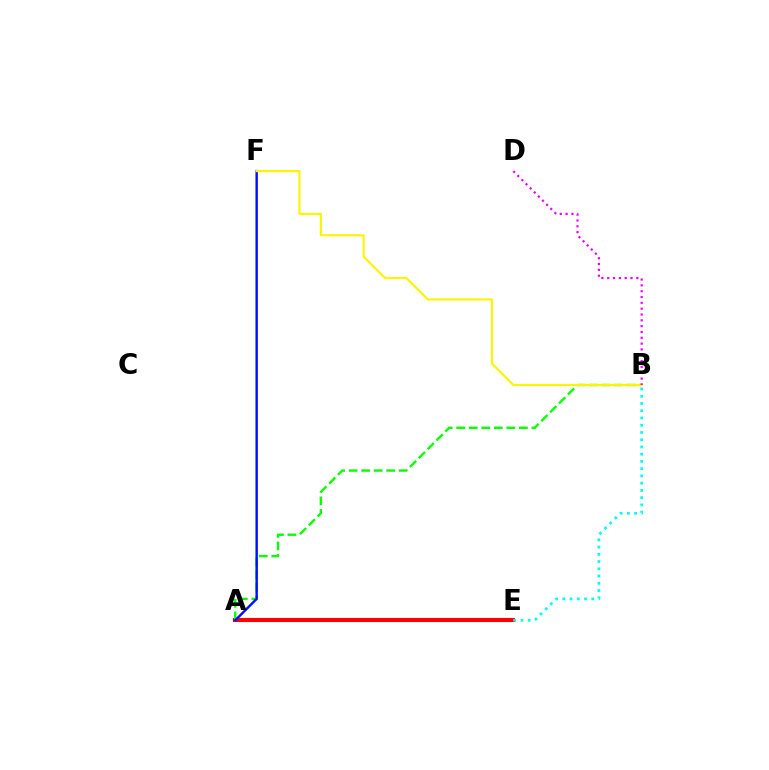{('A', 'E'): [{'color': '#ff0000', 'line_style': 'solid', 'thickness': 2.94}], ('A', 'B'): [{'color': '#08ff00', 'line_style': 'dashed', 'thickness': 1.7}], ('A', 'F'): [{'color': '#0010ff', 'line_style': 'solid', 'thickness': 1.75}], ('B', 'F'): [{'color': '#fcf500', 'line_style': 'solid', 'thickness': 1.56}], ('B', 'E'): [{'color': '#00fff6', 'line_style': 'dotted', 'thickness': 1.97}], ('B', 'D'): [{'color': '#ee00ff', 'line_style': 'dotted', 'thickness': 1.58}]}